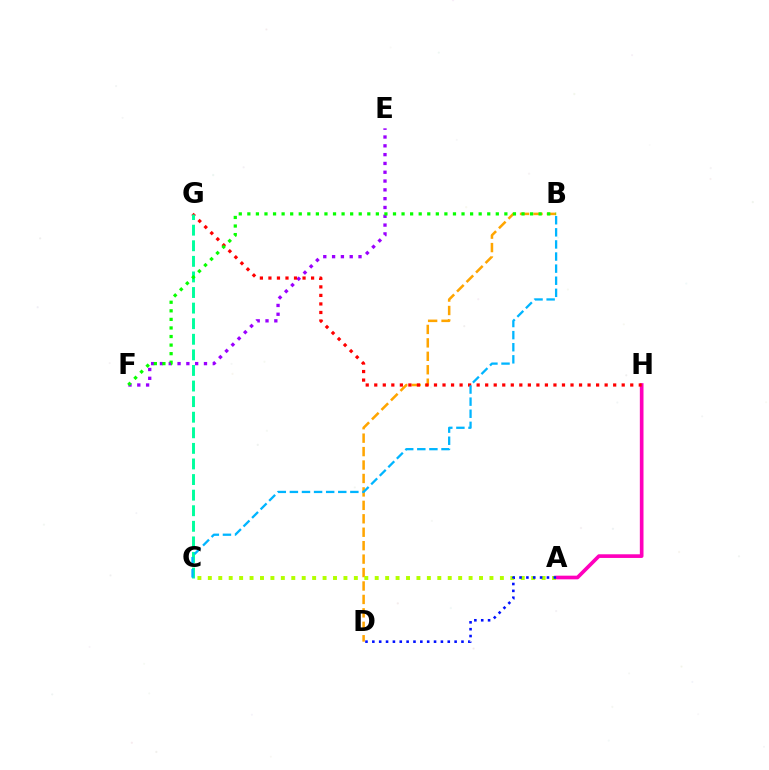{('B', 'D'): [{'color': '#ffa500', 'line_style': 'dashed', 'thickness': 1.83}], ('A', 'H'): [{'color': '#ff00bd', 'line_style': 'solid', 'thickness': 2.64}], ('E', 'F'): [{'color': '#9b00ff', 'line_style': 'dotted', 'thickness': 2.39}], ('G', 'H'): [{'color': '#ff0000', 'line_style': 'dotted', 'thickness': 2.32}], ('A', 'C'): [{'color': '#b3ff00', 'line_style': 'dotted', 'thickness': 2.83}], ('C', 'G'): [{'color': '#00ff9d', 'line_style': 'dashed', 'thickness': 2.12}], ('B', 'C'): [{'color': '#00b5ff', 'line_style': 'dashed', 'thickness': 1.64}], ('A', 'D'): [{'color': '#0010ff', 'line_style': 'dotted', 'thickness': 1.86}], ('B', 'F'): [{'color': '#08ff00', 'line_style': 'dotted', 'thickness': 2.33}]}